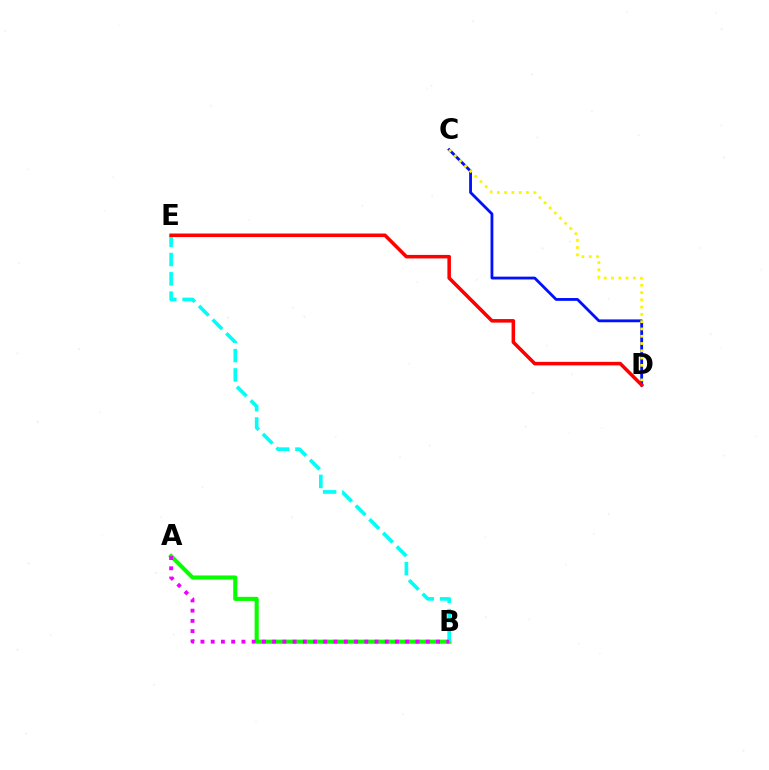{('C', 'D'): [{'color': '#0010ff', 'line_style': 'solid', 'thickness': 2.03}, {'color': '#fcf500', 'line_style': 'dotted', 'thickness': 1.98}], ('A', 'B'): [{'color': '#08ff00', 'line_style': 'solid', 'thickness': 2.95}, {'color': '#ee00ff', 'line_style': 'dotted', 'thickness': 2.78}], ('B', 'E'): [{'color': '#00fff6', 'line_style': 'dashed', 'thickness': 2.62}], ('D', 'E'): [{'color': '#ff0000', 'line_style': 'solid', 'thickness': 2.54}]}